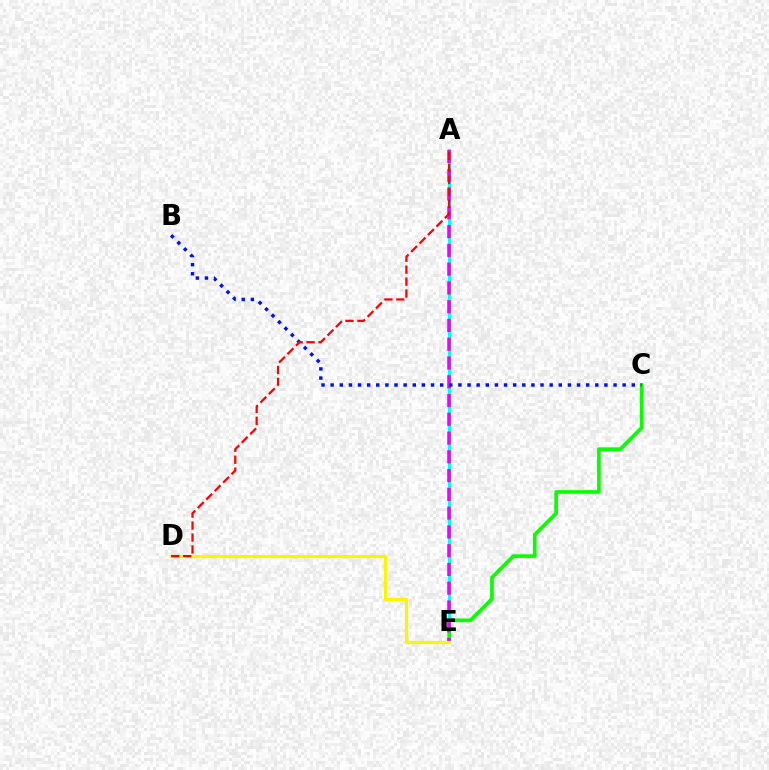{('A', 'E'): [{'color': '#00fff6', 'line_style': 'solid', 'thickness': 2.31}, {'color': '#ee00ff', 'line_style': 'dashed', 'thickness': 2.55}], ('C', 'E'): [{'color': '#08ff00', 'line_style': 'solid', 'thickness': 2.63}], ('D', 'E'): [{'color': '#fcf500', 'line_style': 'solid', 'thickness': 2.3}], ('B', 'C'): [{'color': '#0010ff', 'line_style': 'dotted', 'thickness': 2.48}], ('A', 'D'): [{'color': '#ff0000', 'line_style': 'dashed', 'thickness': 1.62}]}